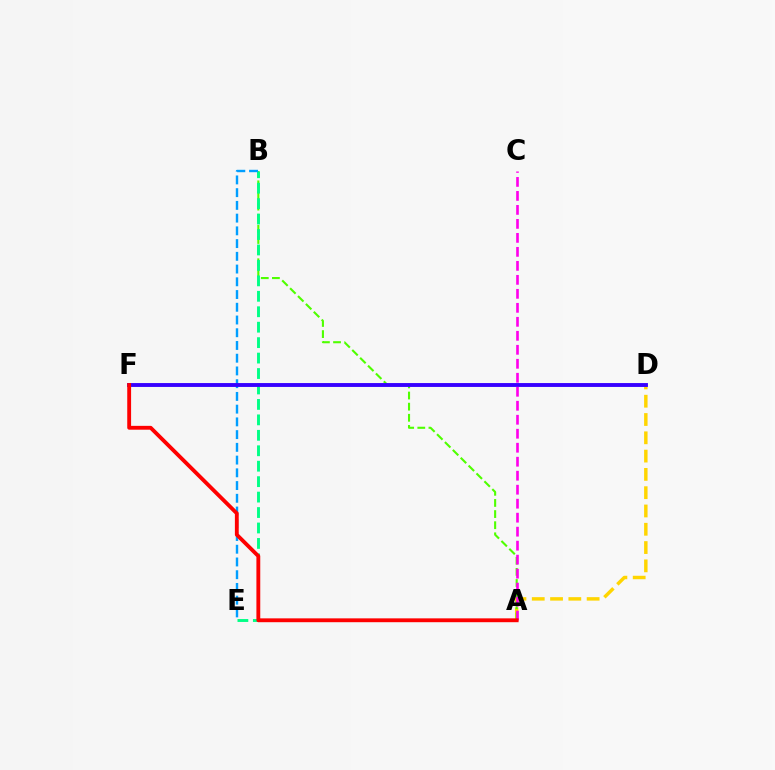{('A', 'D'): [{'color': '#ffd500', 'line_style': 'dashed', 'thickness': 2.49}], ('A', 'B'): [{'color': '#4fff00', 'line_style': 'dashed', 'thickness': 1.51}], ('B', 'E'): [{'color': '#00ff86', 'line_style': 'dashed', 'thickness': 2.1}, {'color': '#009eff', 'line_style': 'dashed', 'thickness': 1.73}], ('D', 'F'): [{'color': '#3700ff', 'line_style': 'solid', 'thickness': 2.79}], ('A', 'C'): [{'color': '#ff00ed', 'line_style': 'dashed', 'thickness': 1.9}], ('A', 'F'): [{'color': '#ff0000', 'line_style': 'solid', 'thickness': 2.77}]}